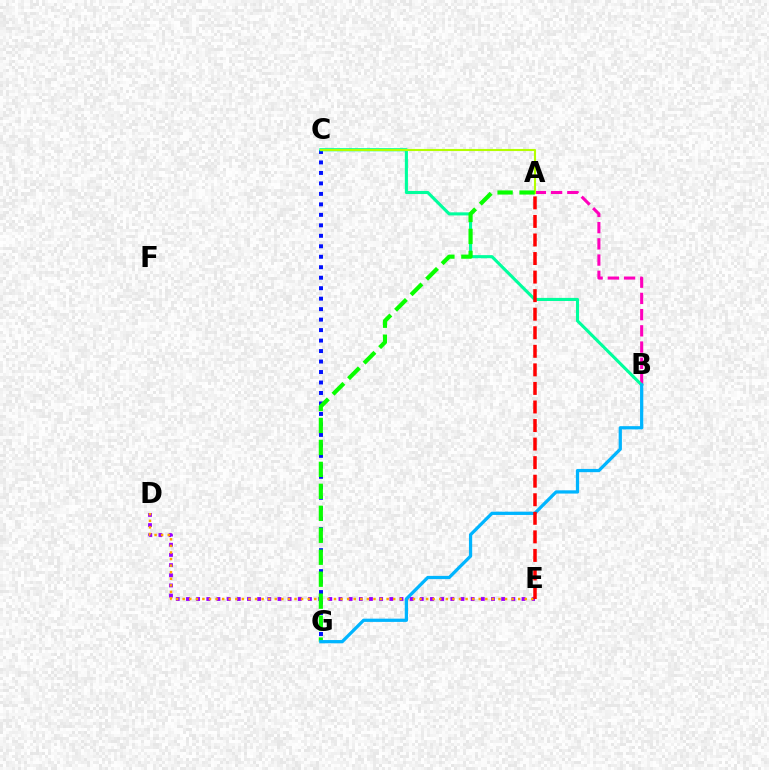{('D', 'E'): [{'color': '#9b00ff', 'line_style': 'dotted', 'thickness': 2.76}, {'color': '#ffa500', 'line_style': 'dotted', 'thickness': 1.79}], ('A', 'B'): [{'color': '#ff00bd', 'line_style': 'dashed', 'thickness': 2.2}], ('C', 'G'): [{'color': '#0010ff', 'line_style': 'dotted', 'thickness': 2.85}], ('B', 'C'): [{'color': '#00ff9d', 'line_style': 'solid', 'thickness': 2.23}], ('A', 'C'): [{'color': '#b3ff00', 'line_style': 'solid', 'thickness': 1.52}], ('A', 'G'): [{'color': '#08ff00', 'line_style': 'dashed', 'thickness': 2.98}], ('B', 'G'): [{'color': '#00b5ff', 'line_style': 'solid', 'thickness': 2.33}], ('A', 'E'): [{'color': '#ff0000', 'line_style': 'dashed', 'thickness': 2.52}]}